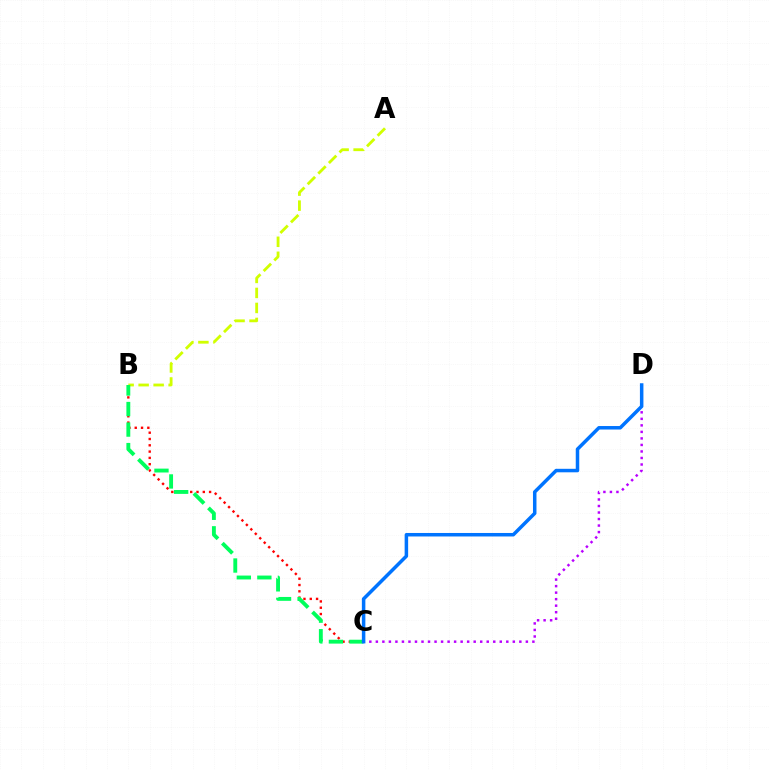{('B', 'C'): [{'color': '#ff0000', 'line_style': 'dotted', 'thickness': 1.71}, {'color': '#00ff5c', 'line_style': 'dashed', 'thickness': 2.79}], ('C', 'D'): [{'color': '#b900ff', 'line_style': 'dotted', 'thickness': 1.77}, {'color': '#0074ff', 'line_style': 'solid', 'thickness': 2.52}], ('A', 'B'): [{'color': '#d1ff00', 'line_style': 'dashed', 'thickness': 2.04}]}